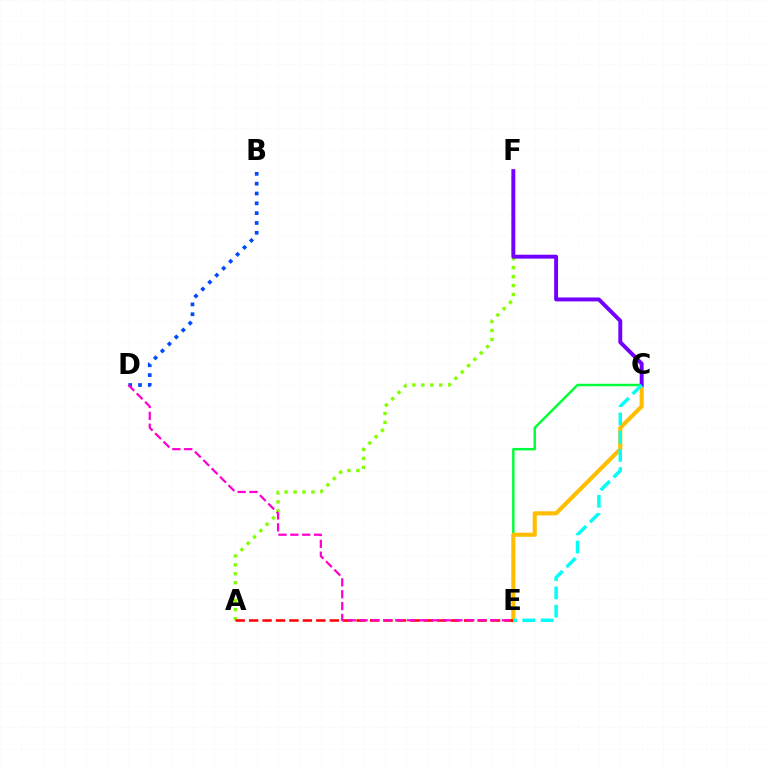{('B', 'D'): [{'color': '#004bff', 'line_style': 'dotted', 'thickness': 2.67}], ('A', 'F'): [{'color': '#84ff00', 'line_style': 'dotted', 'thickness': 2.43}], ('C', 'E'): [{'color': '#00ff39', 'line_style': 'solid', 'thickness': 1.77}, {'color': '#ffbd00', 'line_style': 'solid', 'thickness': 2.96}, {'color': '#00fff6', 'line_style': 'dashed', 'thickness': 2.48}], ('A', 'E'): [{'color': '#ff0000', 'line_style': 'dashed', 'thickness': 1.83}], ('D', 'E'): [{'color': '#ff00cf', 'line_style': 'dashed', 'thickness': 1.61}], ('C', 'F'): [{'color': '#7200ff', 'line_style': 'solid', 'thickness': 2.82}]}